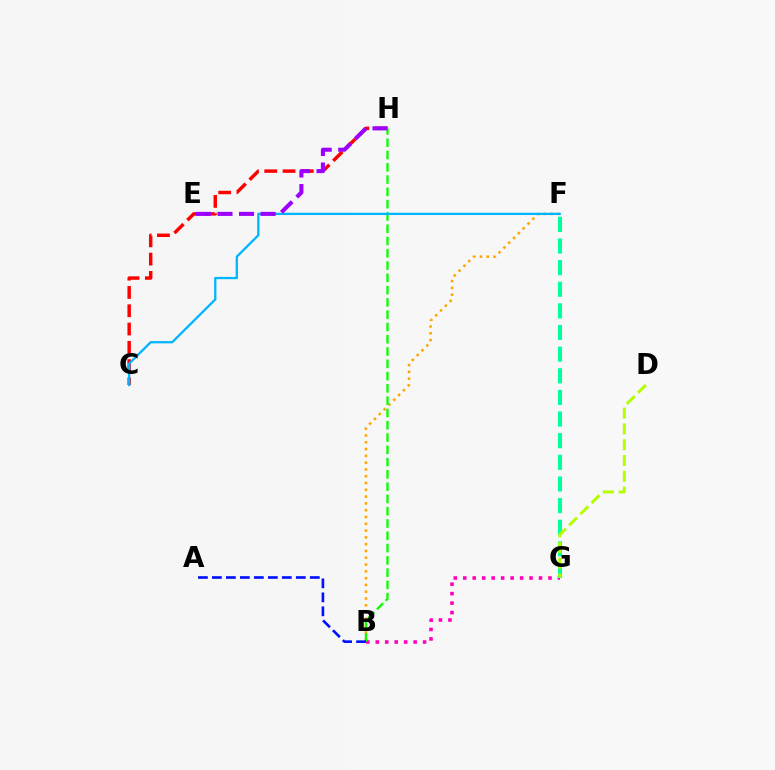{('B', 'F'): [{'color': '#ffa500', 'line_style': 'dotted', 'thickness': 1.85}], ('B', 'G'): [{'color': '#ff00bd', 'line_style': 'dotted', 'thickness': 2.57}], ('C', 'H'): [{'color': '#ff0000', 'line_style': 'dashed', 'thickness': 2.48}], ('B', 'H'): [{'color': '#08ff00', 'line_style': 'dashed', 'thickness': 1.67}], ('C', 'F'): [{'color': '#00b5ff', 'line_style': 'solid', 'thickness': 1.64}], ('F', 'G'): [{'color': '#00ff9d', 'line_style': 'dashed', 'thickness': 2.94}], ('A', 'B'): [{'color': '#0010ff', 'line_style': 'dashed', 'thickness': 1.9}], ('D', 'G'): [{'color': '#b3ff00', 'line_style': 'dashed', 'thickness': 2.15}], ('E', 'H'): [{'color': '#9b00ff', 'line_style': 'dashed', 'thickness': 2.93}]}